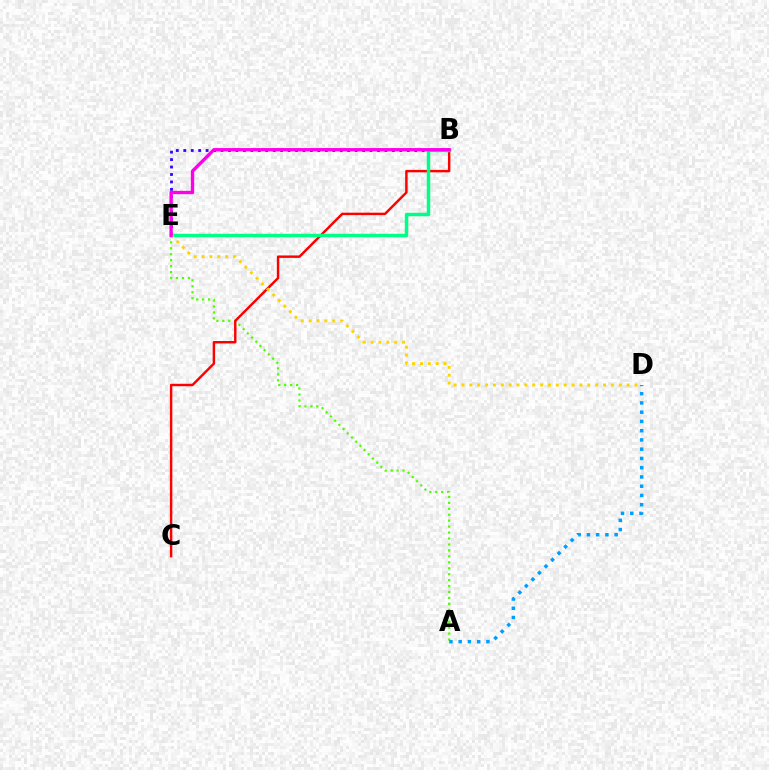{('B', 'E'): [{'color': '#3700ff', 'line_style': 'dotted', 'thickness': 2.02}, {'color': '#00ff86', 'line_style': 'solid', 'thickness': 2.5}, {'color': '#ff00ed', 'line_style': 'solid', 'thickness': 2.41}], ('A', 'E'): [{'color': '#4fff00', 'line_style': 'dotted', 'thickness': 1.61}], ('B', 'C'): [{'color': '#ff0000', 'line_style': 'solid', 'thickness': 1.76}], ('D', 'E'): [{'color': '#ffd500', 'line_style': 'dotted', 'thickness': 2.14}], ('A', 'D'): [{'color': '#009eff', 'line_style': 'dotted', 'thickness': 2.51}]}